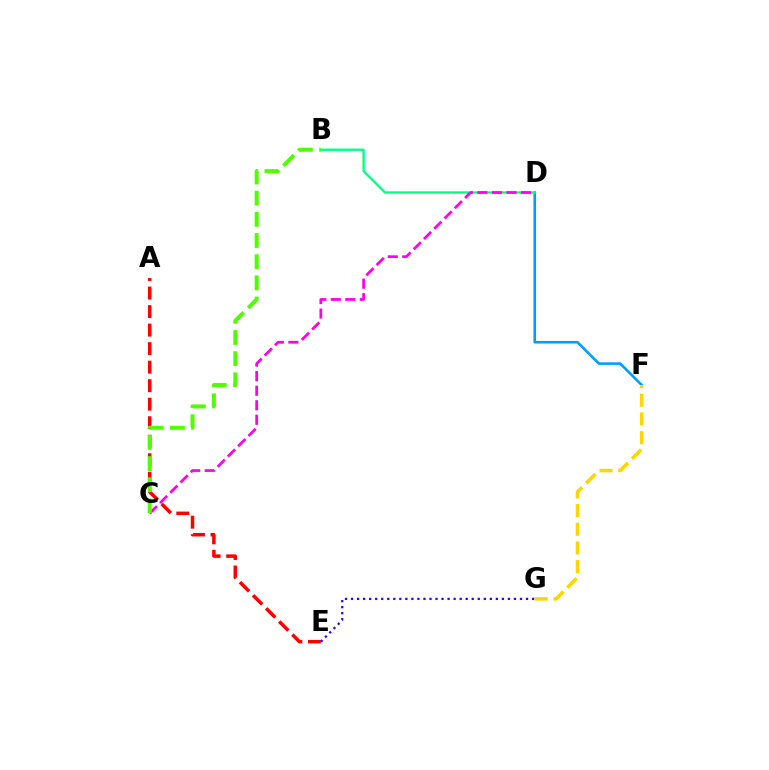{('D', 'F'): [{'color': '#009eff', 'line_style': 'solid', 'thickness': 1.86}], ('F', 'G'): [{'color': '#ffd500', 'line_style': 'dashed', 'thickness': 2.54}], ('B', 'D'): [{'color': '#00ff86', 'line_style': 'solid', 'thickness': 1.68}], ('A', 'E'): [{'color': '#ff0000', 'line_style': 'dashed', 'thickness': 2.52}], ('C', 'D'): [{'color': '#ff00ed', 'line_style': 'dashed', 'thickness': 1.97}], ('B', 'C'): [{'color': '#4fff00', 'line_style': 'dashed', 'thickness': 2.88}], ('E', 'G'): [{'color': '#3700ff', 'line_style': 'dotted', 'thickness': 1.64}]}